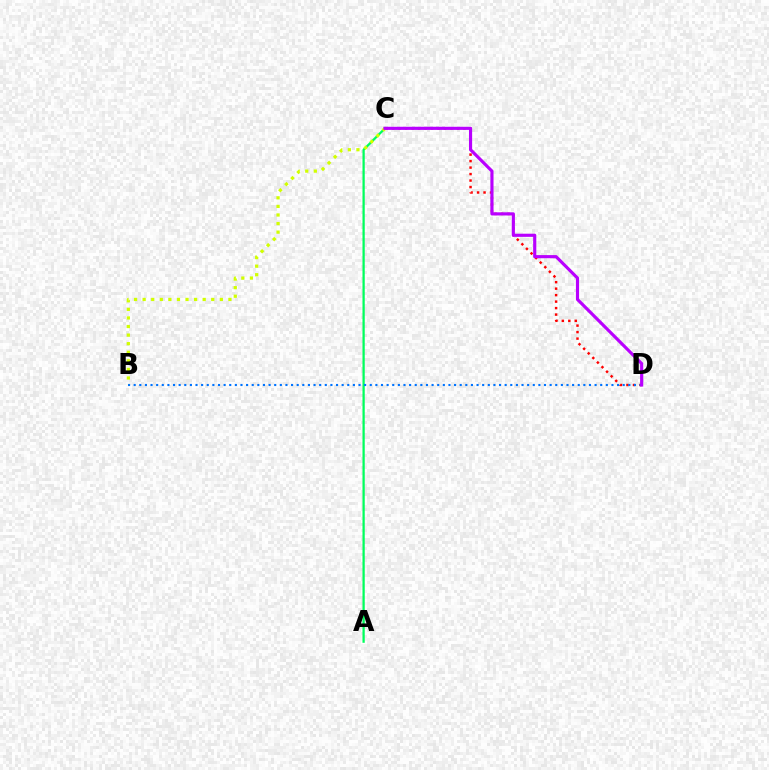{('A', 'C'): [{'color': '#00ff5c', 'line_style': 'solid', 'thickness': 1.63}], ('C', 'D'): [{'color': '#ff0000', 'line_style': 'dotted', 'thickness': 1.76}, {'color': '#b900ff', 'line_style': 'solid', 'thickness': 2.27}], ('B', 'D'): [{'color': '#0074ff', 'line_style': 'dotted', 'thickness': 1.53}], ('B', 'C'): [{'color': '#d1ff00', 'line_style': 'dotted', 'thickness': 2.33}]}